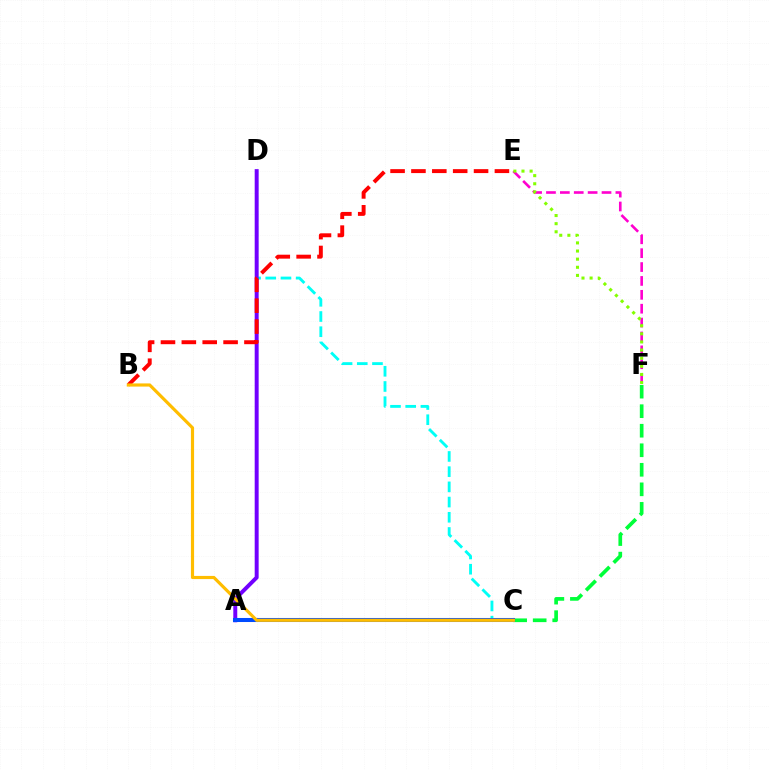{('C', 'D'): [{'color': '#00fff6', 'line_style': 'dashed', 'thickness': 2.07}], ('A', 'D'): [{'color': '#7200ff', 'line_style': 'solid', 'thickness': 2.85}], ('E', 'F'): [{'color': '#ff00cf', 'line_style': 'dashed', 'thickness': 1.89}, {'color': '#84ff00', 'line_style': 'dotted', 'thickness': 2.21}], ('C', 'F'): [{'color': '#00ff39', 'line_style': 'dashed', 'thickness': 2.65}], ('A', 'C'): [{'color': '#004bff', 'line_style': 'solid', 'thickness': 2.91}], ('B', 'E'): [{'color': '#ff0000', 'line_style': 'dashed', 'thickness': 2.84}], ('B', 'C'): [{'color': '#ffbd00', 'line_style': 'solid', 'thickness': 2.28}]}